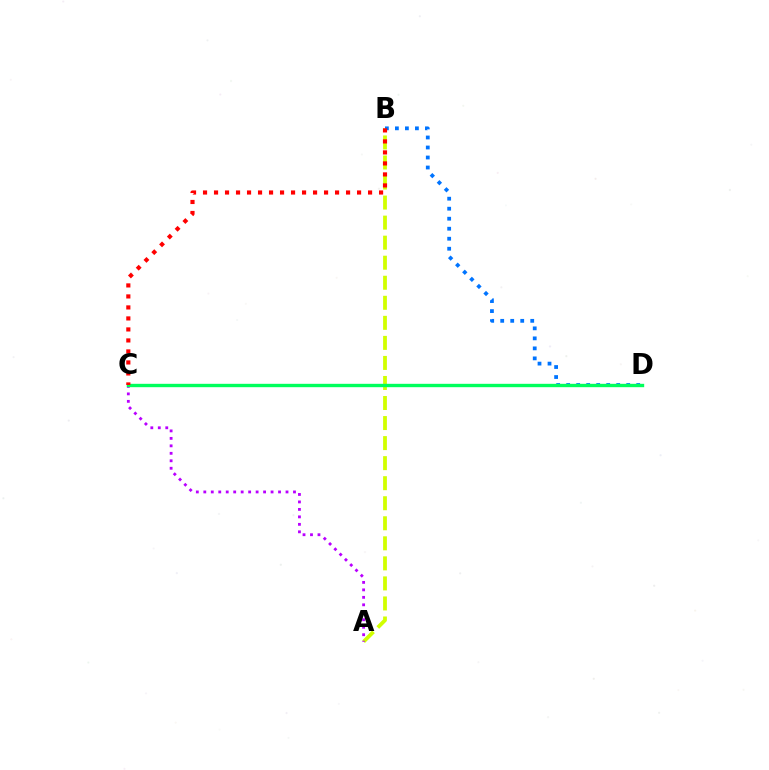{('A', 'B'): [{'color': '#d1ff00', 'line_style': 'dashed', 'thickness': 2.72}], ('B', 'D'): [{'color': '#0074ff', 'line_style': 'dotted', 'thickness': 2.72}], ('A', 'C'): [{'color': '#b900ff', 'line_style': 'dotted', 'thickness': 2.03}], ('C', 'D'): [{'color': '#00ff5c', 'line_style': 'solid', 'thickness': 2.43}], ('B', 'C'): [{'color': '#ff0000', 'line_style': 'dotted', 'thickness': 2.99}]}